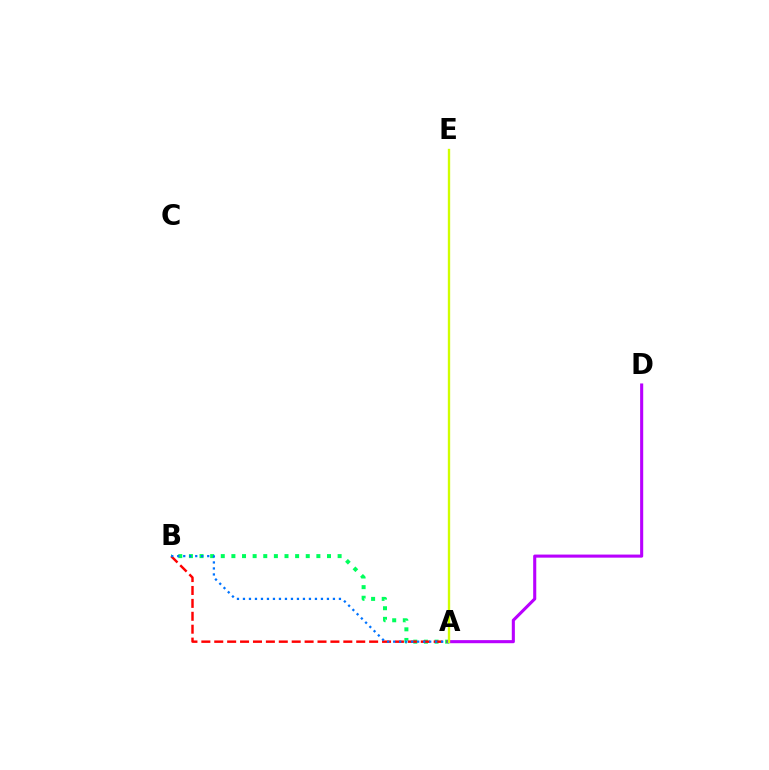{('A', 'B'): [{'color': '#00ff5c', 'line_style': 'dotted', 'thickness': 2.89}, {'color': '#ff0000', 'line_style': 'dashed', 'thickness': 1.75}, {'color': '#0074ff', 'line_style': 'dotted', 'thickness': 1.63}], ('A', 'D'): [{'color': '#b900ff', 'line_style': 'solid', 'thickness': 2.22}], ('A', 'E'): [{'color': '#d1ff00', 'line_style': 'solid', 'thickness': 1.69}]}